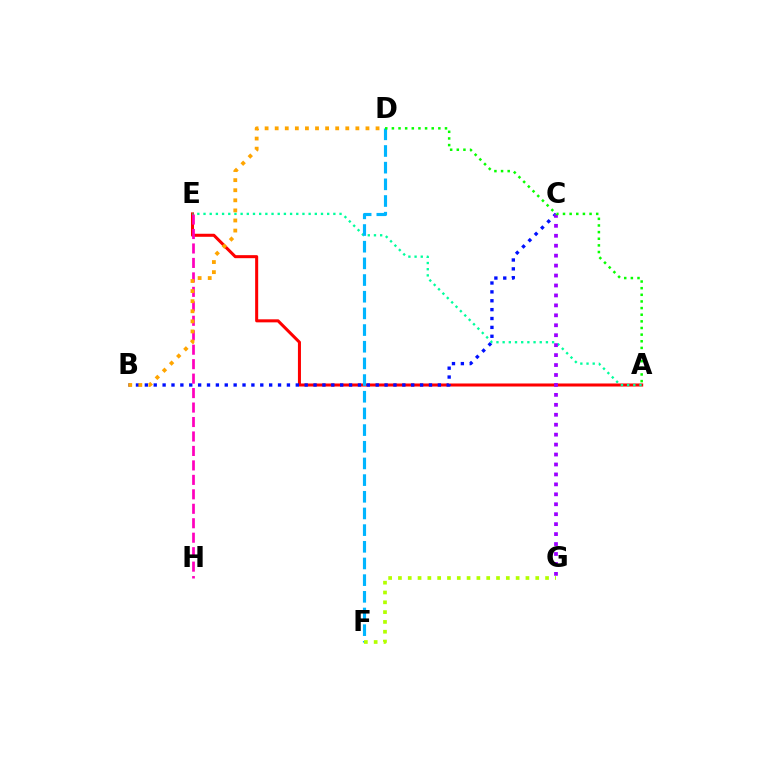{('A', 'E'): [{'color': '#ff0000', 'line_style': 'solid', 'thickness': 2.18}, {'color': '#00ff9d', 'line_style': 'dotted', 'thickness': 1.68}], ('B', 'C'): [{'color': '#0010ff', 'line_style': 'dotted', 'thickness': 2.41}], ('E', 'H'): [{'color': '#ff00bd', 'line_style': 'dashed', 'thickness': 1.96}], ('B', 'D'): [{'color': '#ffa500', 'line_style': 'dotted', 'thickness': 2.74}], ('C', 'G'): [{'color': '#9b00ff', 'line_style': 'dotted', 'thickness': 2.7}], ('D', 'F'): [{'color': '#00b5ff', 'line_style': 'dashed', 'thickness': 2.26}], ('F', 'G'): [{'color': '#b3ff00', 'line_style': 'dotted', 'thickness': 2.66}], ('A', 'D'): [{'color': '#08ff00', 'line_style': 'dotted', 'thickness': 1.8}]}